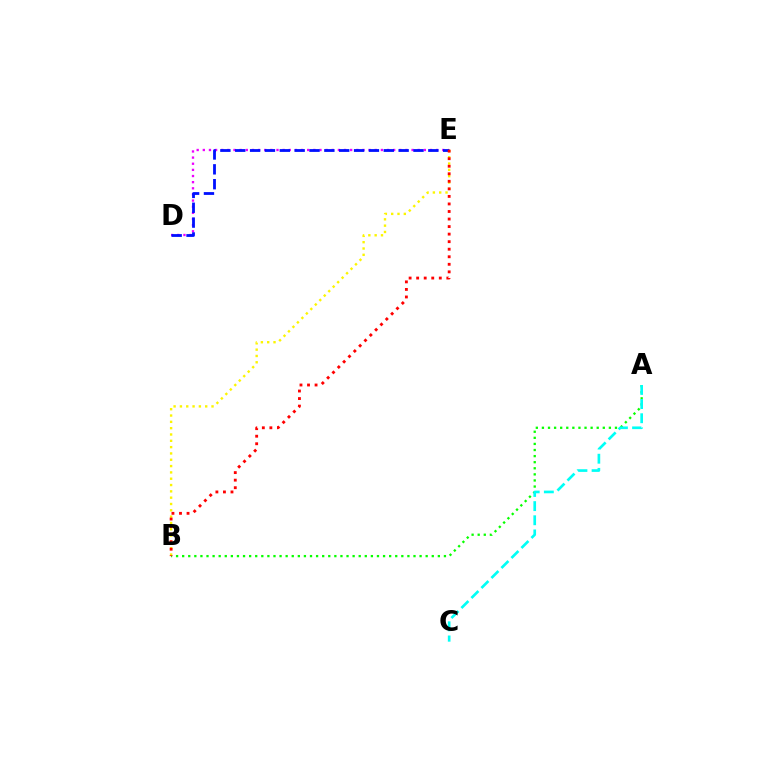{('A', 'B'): [{'color': '#08ff00', 'line_style': 'dotted', 'thickness': 1.65}], ('D', 'E'): [{'color': '#ee00ff', 'line_style': 'dotted', 'thickness': 1.67}, {'color': '#0010ff', 'line_style': 'dashed', 'thickness': 2.02}], ('B', 'E'): [{'color': '#fcf500', 'line_style': 'dotted', 'thickness': 1.72}, {'color': '#ff0000', 'line_style': 'dotted', 'thickness': 2.05}], ('A', 'C'): [{'color': '#00fff6', 'line_style': 'dashed', 'thickness': 1.92}]}